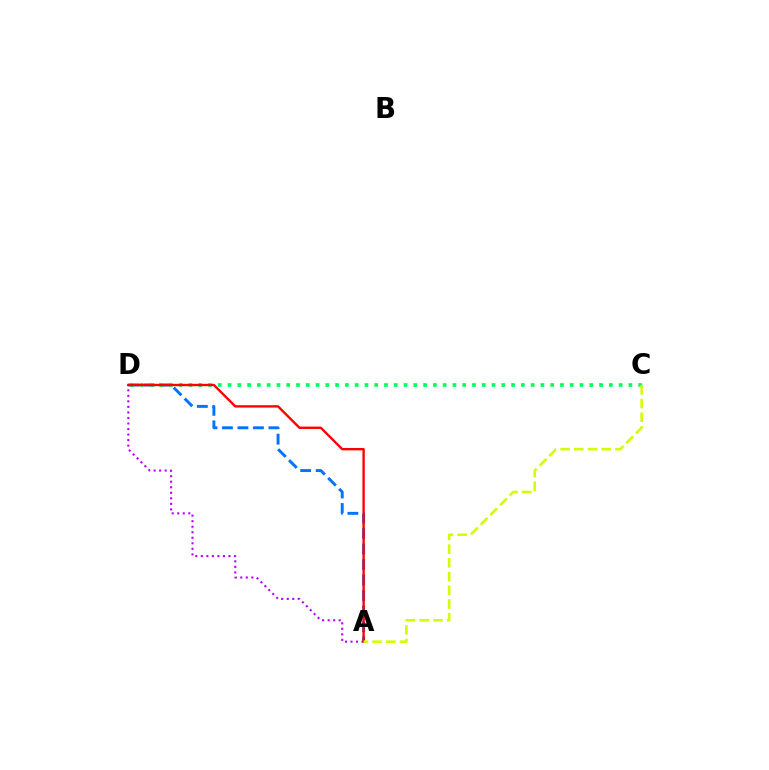{('A', 'D'): [{'color': '#0074ff', 'line_style': 'dashed', 'thickness': 2.1}, {'color': '#b900ff', 'line_style': 'dotted', 'thickness': 1.5}, {'color': '#ff0000', 'line_style': 'solid', 'thickness': 1.71}], ('C', 'D'): [{'color': '#00ff5c', 'line_style': 'dotted', 'thickness': 2.66}], ('A', 'C'): [{'color': '#d1ff00', 'line_style': 'dashed', 'thickness': 1.86}]}